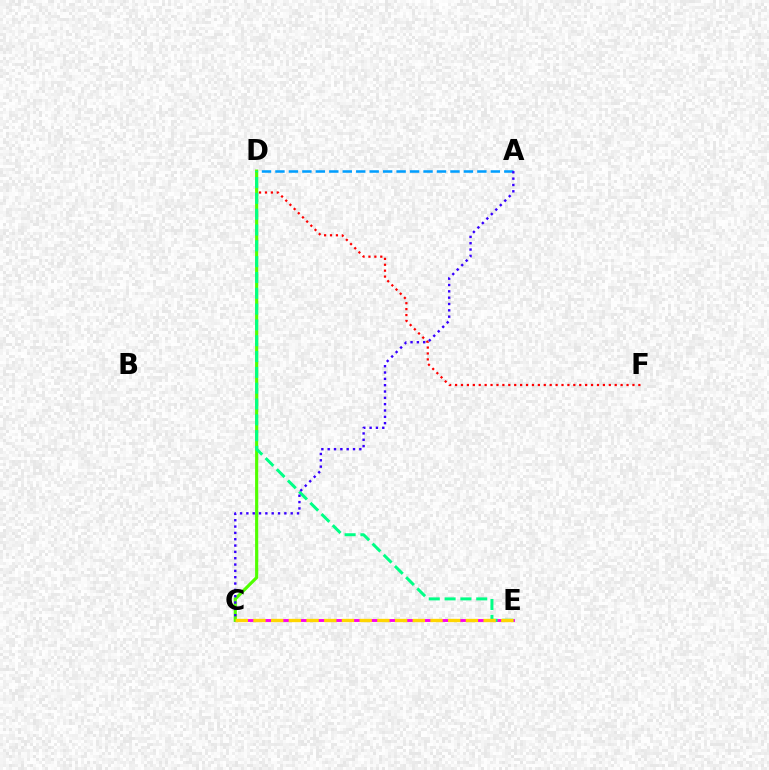{('C', 'E'): [{'color': '#ff00ed', 'line_style': 'solid', 'thickness': 2.07}, {'color': '#ffd500', 'line_style': 'dashed', 'thickness': 2.41}], ('D', 'F'): [{'color': '#ff0000', 'line_style': 'dotted', 'thickness': 1.61}], ('C', 'D'): [{'color': '#4fff00', 'line_style': 'solid', 'thickness': 2.27}], ('A', 'D'): [{'color': '#009eff', 'line_style': 'dashed', 'thickness': 1.83}], ('D', 'E'): [{'color': '#00ff86', 'line_style': 'dashed', 'thickness': 2.15}], ('A', 'C'): [{'color': '#3700ff', 'line_style': 'dotted', 'thickness': 1.72}]}